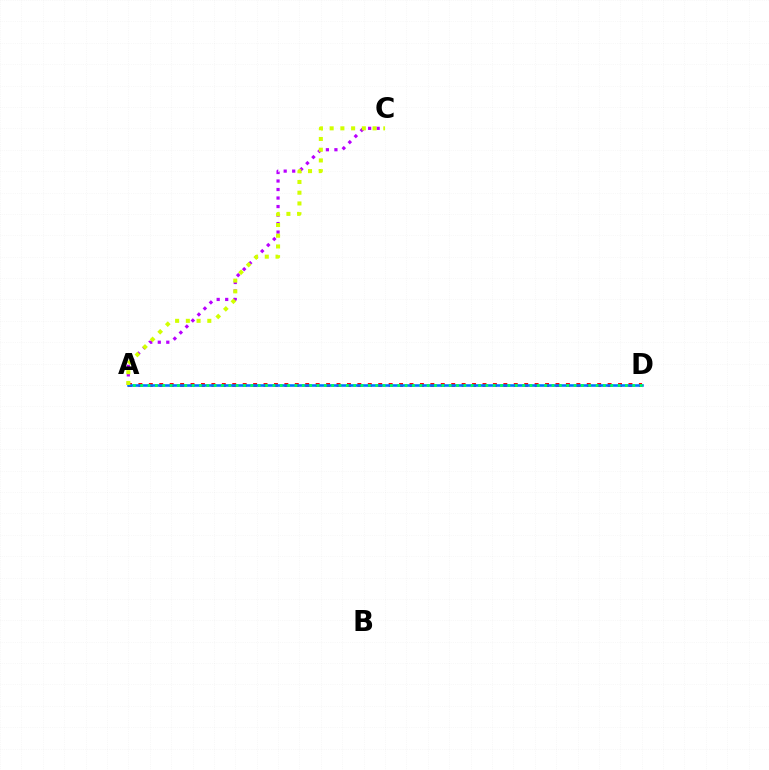{('A', 'D'): [{'color': '#ff0000', 'line_style': 'dotted', 'thickness': 2.83}, {'color': '#0074ff', 'line_style': 'solid', 'thickness': 1.86}, {'color': '#00ff5c', 'line_style': 'dotted', 'thickness': 2.0}], ('A', 'C'): [{'color': '#b900ff', 'line_style': 'dotted', 'thickness': 2.31}, {'color': '#d1ff00', 'line_style': 'dotted', 'thickness': 2.92}]}